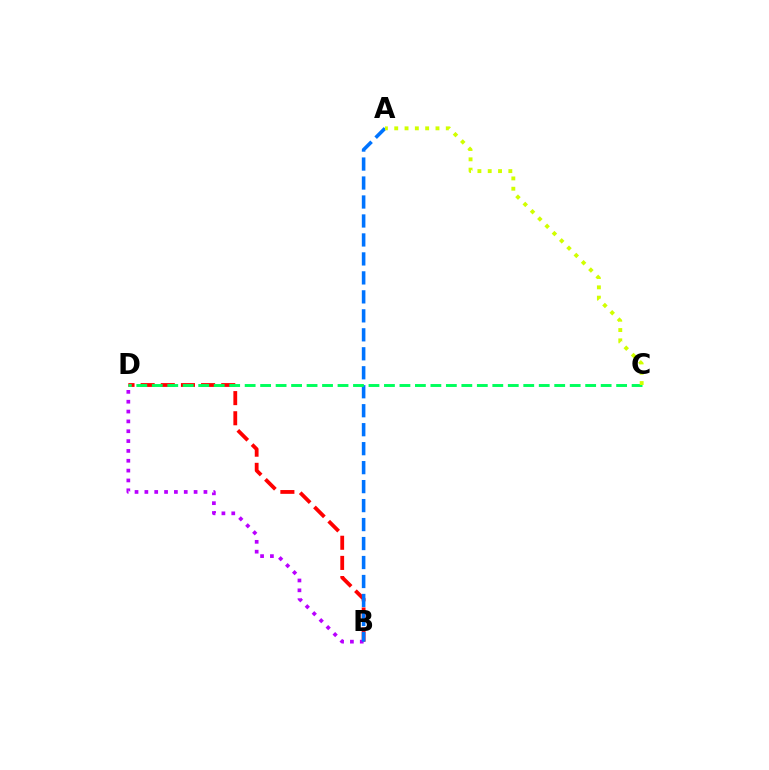{('B', 'D'): [{'color': '#ff0000', 'line_style': 'dashed', 'thickness': 2.74}, {'color': '#b900ff', 'line_style': 'dotted', 'thickness': 2.67}], ('A', 'B'): [{'color': '#0074ff', 'line_style': 'dashed', 'thickness': 2.58}], ('C', 'D'): [{'color': '#00ff5c', 'line_style': 'dashed', 'thickness': 2.1}], ('A', 'C'): [{'color': '#d1ff00', 'line_style': 'dotted', 'thickness': 2.8}]}